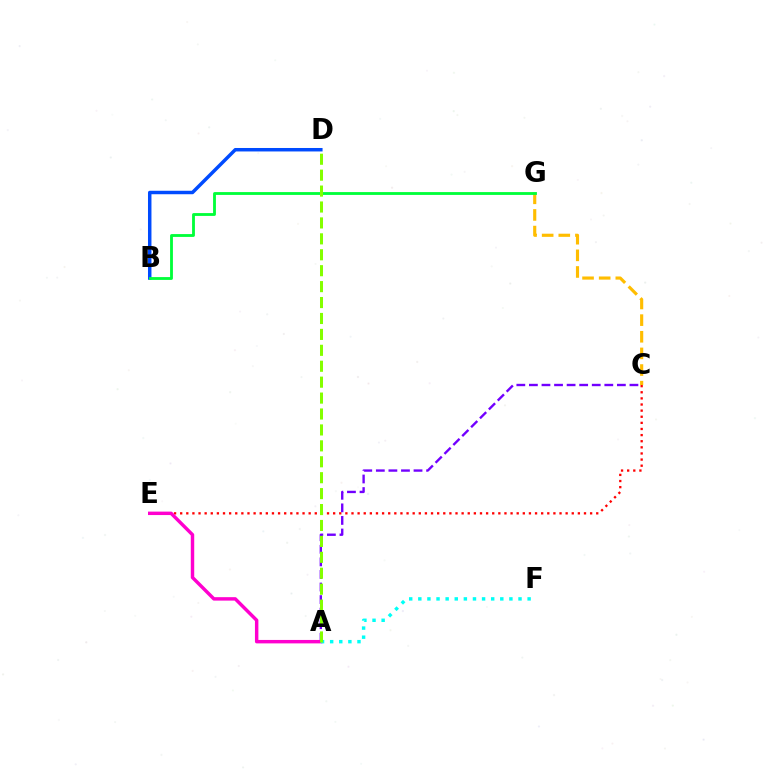{('C', 'E'): [{'color': '#ff0000', 'line_style': 'dotted', 'thickness': 1.66}], ('A', 'C'): [{'color': '#7200ff', 'line_style': 'dashed', 'thickness': 1.71}], ('C', 'G'): [{'color': '#ffbd00', 'line_style': 'dashed', 'thickness': 2.26}], ('A', 'E'): [{'color': '#ff00cf', 'line_style': 'solid', 'thickness': 2.48}], ('B', 'D'): [{'color': '#004bff', 'line_style': 'solid', 'thickness': 2.5}], ('B', 'G'): [{'color': '#00ff39', 'line_style': 'solid', 'thickness': 2.04}], ('A', 'F'): [{'color': '#00fff6', 'line_style': 'dotted', 'thickness': 2.47}], ('A', 'D'): [{'color': '#84ff00', 'line_style': 'dashed', 'thickness': 2.16}]}